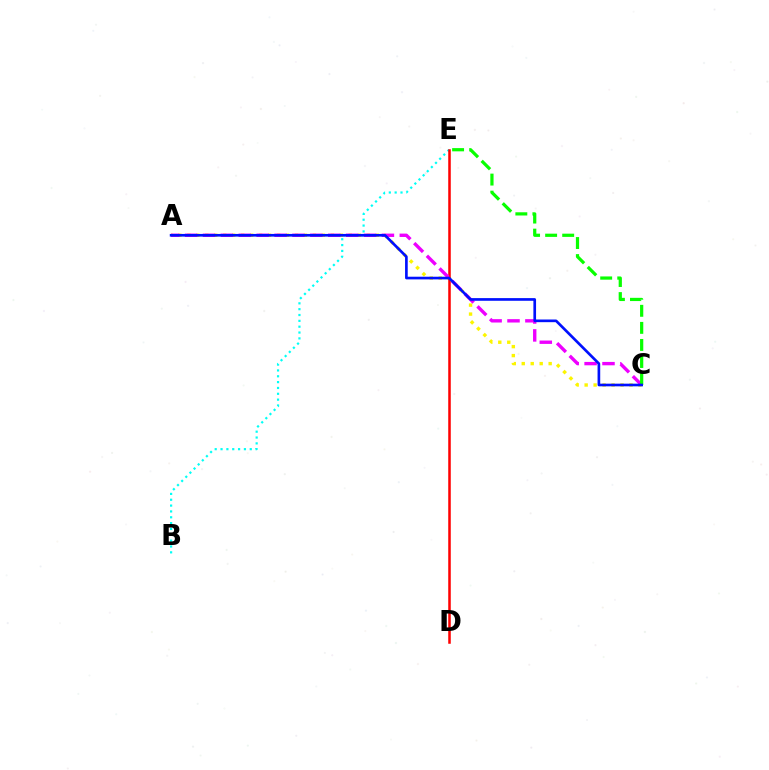{('B', 'E'): [{'color': '#00fff6', 'line_style': 'dotted', 'thickness': 1.59}], ('A', 'C'): [{'color': '#fcf500', 'line_style': 'dotted', 'thickness': 2.44}, {'color': '#ee00ff', 'line_style': 'dashed', 'thickness': 2.43}, {'color': '#0010ff', 'line_style': 'solid', 'thickness': 1.92}], ('D', 'E'): [{'color': '#ff0000', 'line_style': 'solid', 'thickness': 1.82}], ('C', 'E'): [{'color': '#08ff00', 'line_style': 'dashed', 'thickness': 2.32}]}